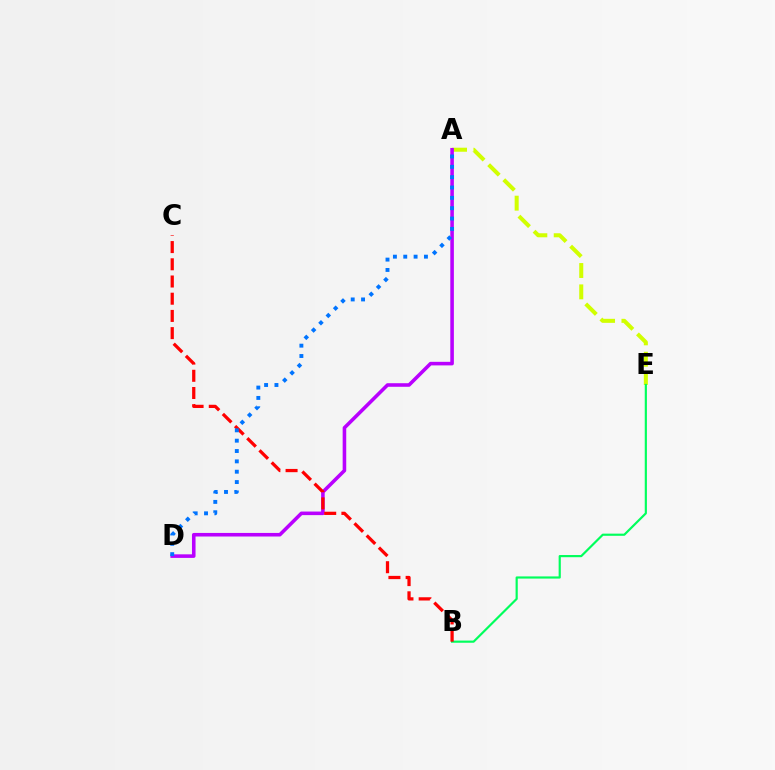{('A', 'E'): [{'color': '#d1ff00', 'line_style': 'dashed', 'thickness': 2.9}], ('B', 'E'): [{'color': '#00ff5c', 'line_style': 'solid', 'thickness': 1.57}], ('A', 'D'): [{'color': '#b900ff', 'line_style': 'solid', 'thickness': 2.57}, {'color': '#0074ff', 'line_style': 'dotted', 'thickness': 2.81}], ('B', 'C'): [{'color': '#ff0000', 'line_style': 'dashed', 'thickness': 2.34}]}